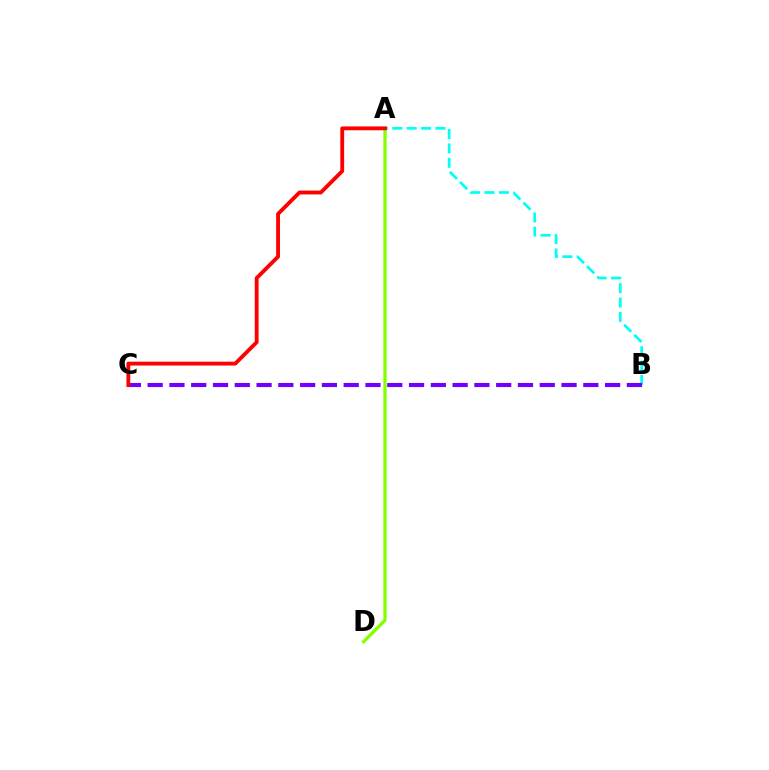{('A', 'D'): [{'color': '#84ff00', 'line_style': 'solid', 'thickness': 2.38}], ('A', 'B'): [{'color': '#00fff6', 'line_style': 'dashed', 'thickness': 1.95}], ('B', 'C'): [{'color': '#7200ff', 'line_style': 'dashed', 'thickness': 2.96}], ('A', 'C'): [{'color': '#ff0000', 'line_style': 'solid', 'thickness': 2.76}]}